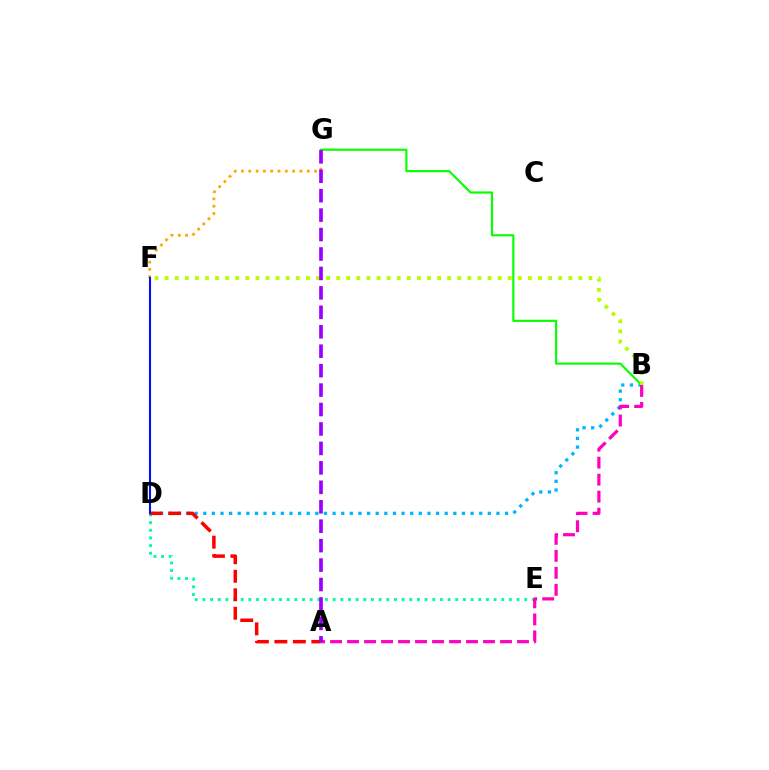{('B', 'D'): [{'color': '#00b5ff', 'line_style': 'dotted', 'thickness': 2.34}], ('D', 'E'): [{'color': '#00ff9d', 'line_style': 'dotted', 'thickness': 2.08}], ('A', 'D'): [{'color': '#ff0000', 'line_style': 'dashed', 'thickness': 2.51}], ('B', 'G'): [{'color': '#08ff00', 'line_style': 'solid', 'thickness': 1.55}], ('F', 'G'): [{'color': '#ffa500', 'line_style': 'dotted', 'thickness': 1.99}], ('B', 'F'): [{'color': '#b3ff00', 'line_style': 'dotted', 'thickness': 2.74}], ('A', 'B'): [{'color': '#ff00bd', 'line_style': 'dashed', 'thickness': 2.31}], ('D', 'F'): [{'color': '#0010ff', 'line_style': 'solid', 'thickness': 1.51}], ('A', 'G'): [{'color': '#9b00ff', 'line_style': 'dashed', 'thickness': 2.64}]}